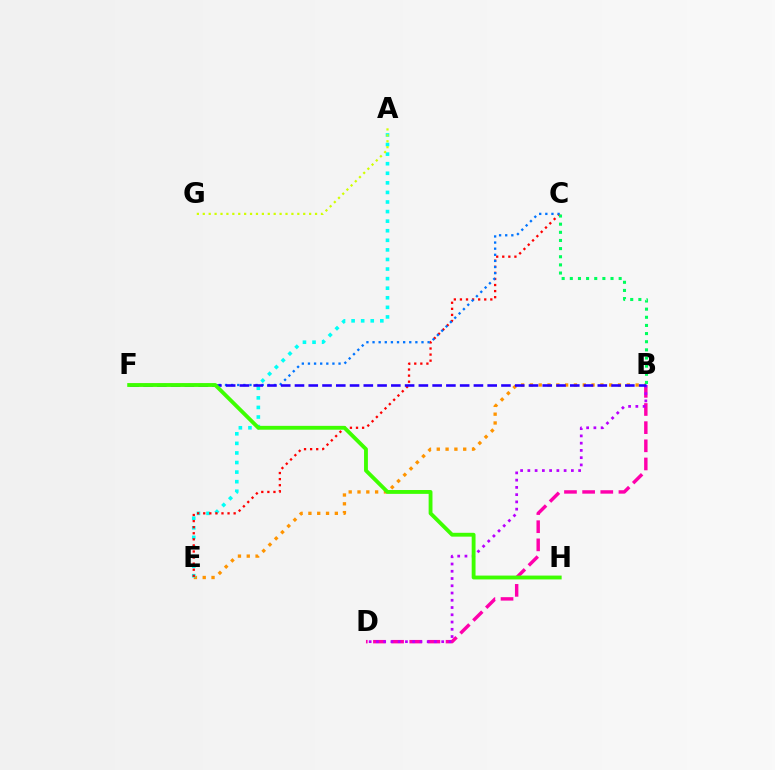{('B', 'D'): [{'color': '#ff00ac', 'line_style': 'dashed', 'thickness': 2.47}, {'color': '#b900ff', 'line_style': 'dotted', 'thickness': 1.97}], ('B', 'E'): [{'color': '#ff9400', 'line_style': 'dotted', 'thickness': 2.39}], ('A', 'E'): [{'color': '#00fff6', 'line_style': 'dotted', 'thickness': 2.6}], ('C', 'E'): [{'color': '#ff0000', 'line_style': 'dotted', 'thickness': 1.65}], ('C', 'F'): [{'color': '#0074ff', 'line_style': 'dotted', 'thickness': 1.66}], ('B', 'F'): [{'color': '#2500ff', 'line_style': 'dashed', 'thickness': 1.87}], ('A', 'G'): [{'color': '#d1ff00', 'line_style': 'dotted', 'thickness': 1.61}], ('B', 'C'): [{'color': '#00ff5c', 'line_style': 'dotted', 'thickness': 2.21}], ('F', 'H'): [{'color': '#3dff00', 'line_style': 'solid', 'thickness': 2.77}]}